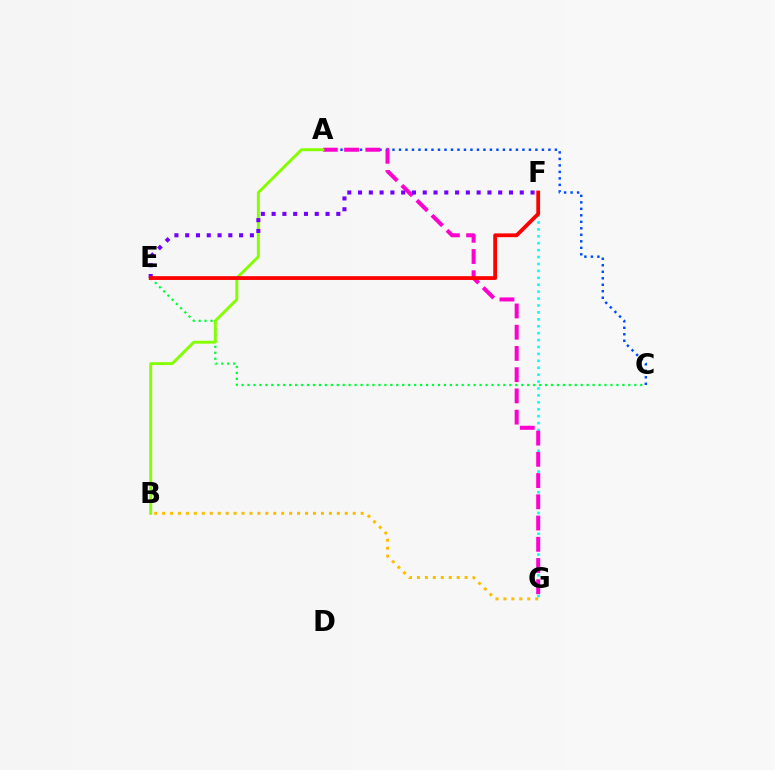{('C', 'E'): [{'color': '#00ff39', 'line_style': 'dotted', 'thickness': 1.62}], ('A', 'C'): [{'color': '#004bff', 'line_style': 'dotted', 'thickness': 1.77}], ('F', 'G'): [{'color': '#00fff6', 'line_style': 'dotted', 'thickness': 1.88}], ('A', 'G'): [{'color': '#ff00cf', 'line_style': 'dashed', 'thickness': 2.88}], ('A', 'B'): [{'color': '#84ff00', 'line_style': 'solid', 'thickness': 2.09}], ('E', 'F'): [{'color': '#7200ff', 'line_style': 'dotted', 'thickness': 2.93}, {'color': '#ff0000', 'line_style': 'solid', 'thickness': 2.73}], ('B', 'G'): [{'color': '#ffbd00', 'line_style': 'dotted', 'thickness': 2.16}]}